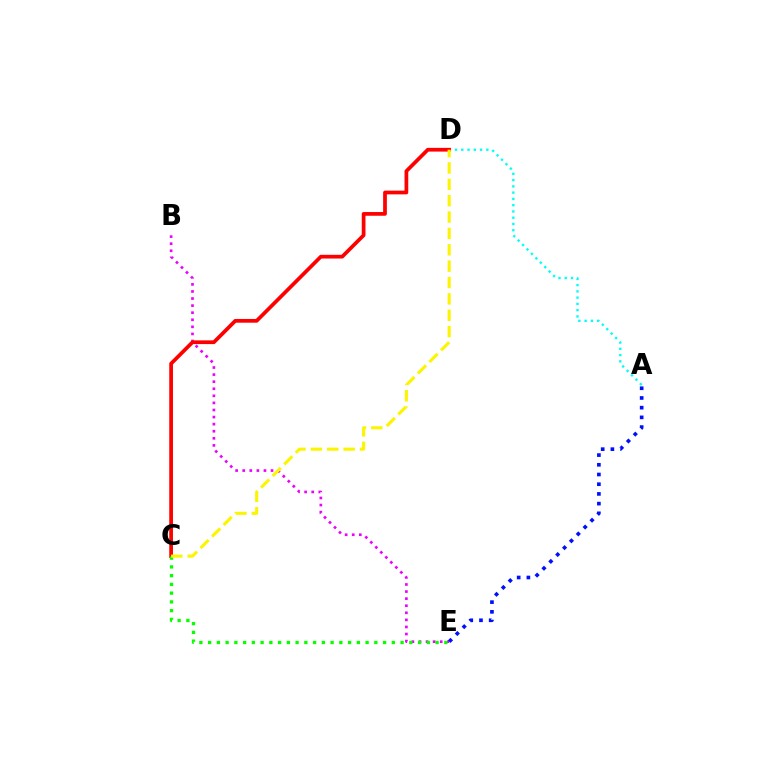{('A', 'D'): [{'color': '#00fff6', 'line_style': 'dotted', 'thickness': 1.7}], ('B', 'E'): [{'color': '#ee00ff', 'line_style': 'dotted', 'thickness': 1.92}], ('C', 'D'): [{'color': '#ff0000', 'line_style': 'solid', 'thickness': 2.69}, {'color': '#fcf500', 'line_style': 'dashed', 'thickness': 2.22}], ('C', 'E'): [{'color': '#08ff00', 'line_style': 'dotted', 'thickness': 2.38}], ('A', 'E'): [{'color': '#0010ff', 'line_style': 'dotted', 'thickness': 2.64}]}